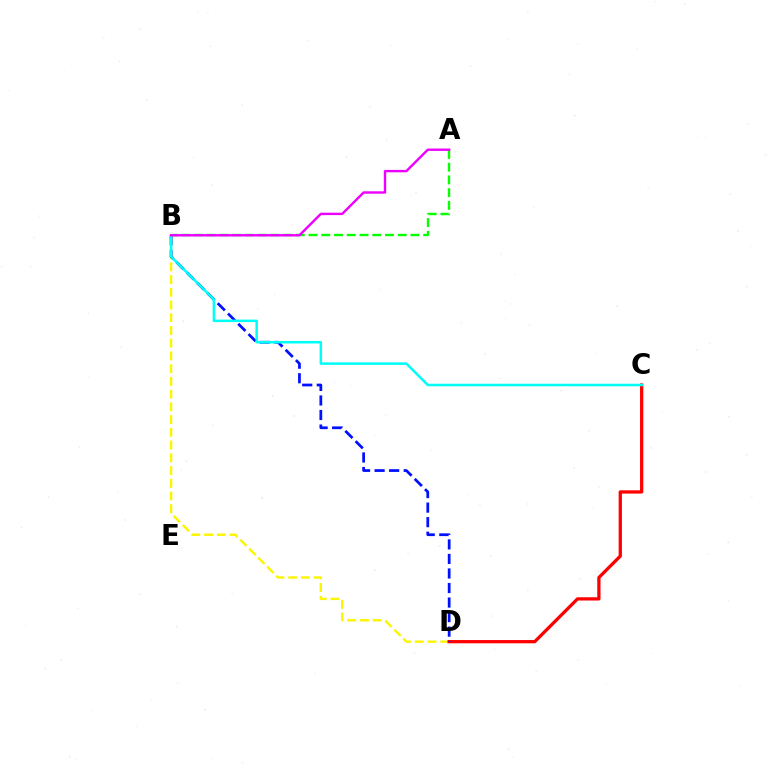{('B', 'D'): [{'color': '#fcf500', 'line_style': 'dashed', 'thickness': 1.73}, {'color': '#0010ff', 'line_style': 'dashed', 'thickness': 1.98}], ('C', 'D'): [{'color': '#ff0000', 'line_style': 'solid', 'thickness': 2.35}], ('A', 'B'): [{'color': '#08ff00', 'line_style': 'dashed', 'thickness': 1.73}, {'color': '#ee00ff', 'line_style': 'solid', 'thickness': 1.72}], ('B', 'C'): [{'color': '#00fff6', 'line_style': 'solid', 'thickness': 1.8}]}